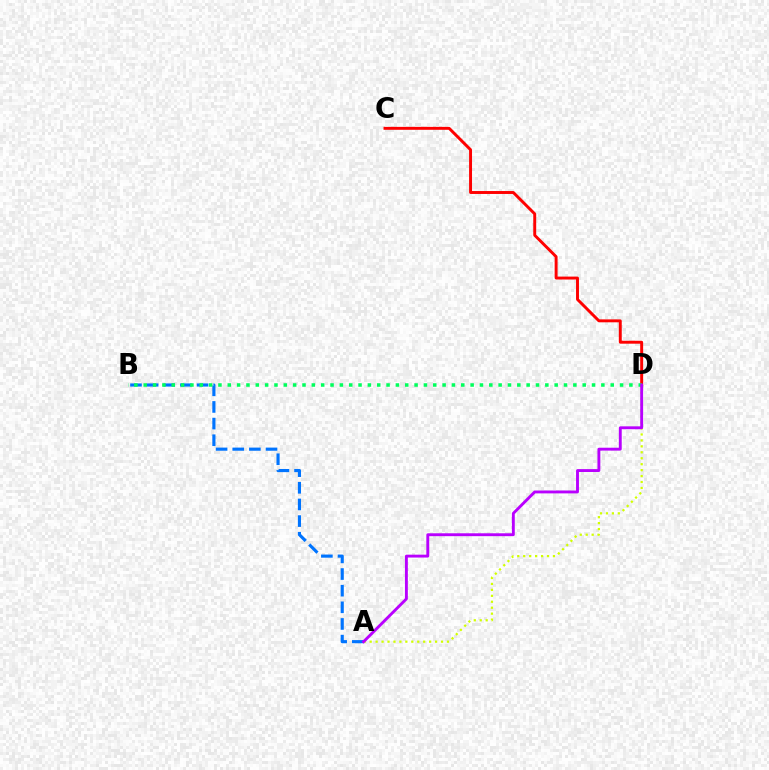{('C', 'D'): [{'color': '#ff0000', 'line_style': 'solid', 'thickness': 2.11}], ('A', 'D'): [{'color': '#d1ff00', 'line_style': 'dotted', 'thickness': 1.62}, {'color': '#b900ff', 'line_style': 'solid', 'thickness': 2.07}], ('A', 'B'): [{'color': '#0074ff', 'line_style': 'dashed', 'thickness': 2.26}], ('B', 'D'): [{'color': '#00ff5c', 'line_style': 'dotted', 'thickness': 2.54}]}